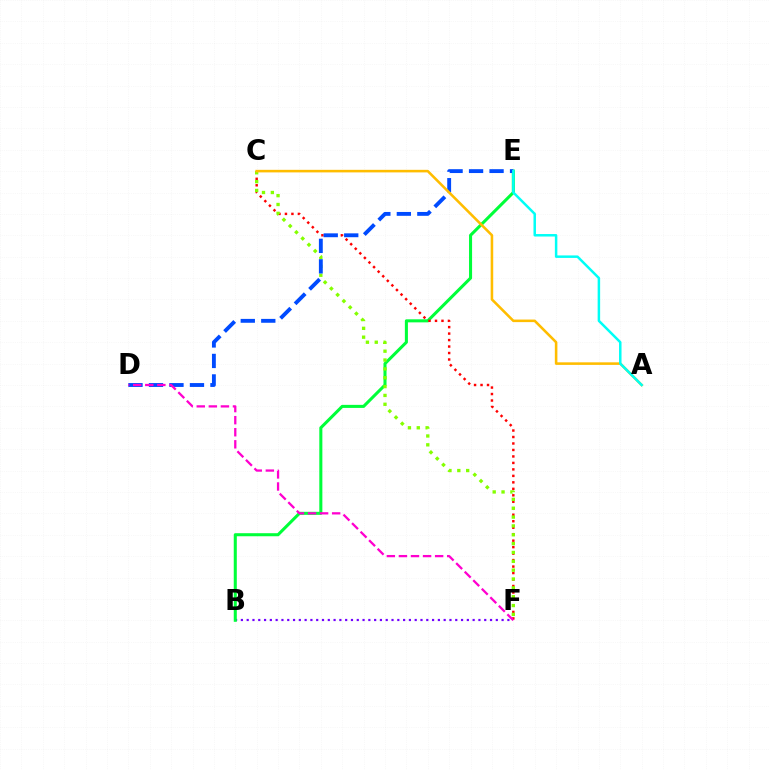{('B', 'F'): [{'color': '#7200ff', 'line_style': 'dotted', 'thickness': 1.57}], ('B', 'E'): [{'color': '#00ff39', 'line_style': 'solid', 'thickness': 2.2}], ('C', 'F'): [{'color': '#ff0000', 'line_style': 'dotted', 'thickness': 1.76}, {'color': '#84ff00', 'line_style': 'dotted', 'thickness': 2.4}], ('D', 'E'): [{'color': '#004bff', 'line_style': 'dashed', 'thickness': 2.78}], ('A', 'C'): [{'color': '#ffbd00', 'line_style': 'solid', 'thickness': 1.85}], ('D', 'F'): [{'color': '#ff00cf', 'line_style': 'dashed', 'thickness': 1.64}], ('A', 'E'): [{'color': '#00fff6', 'line_style': 'solid', 'thickness': 1.79}]}